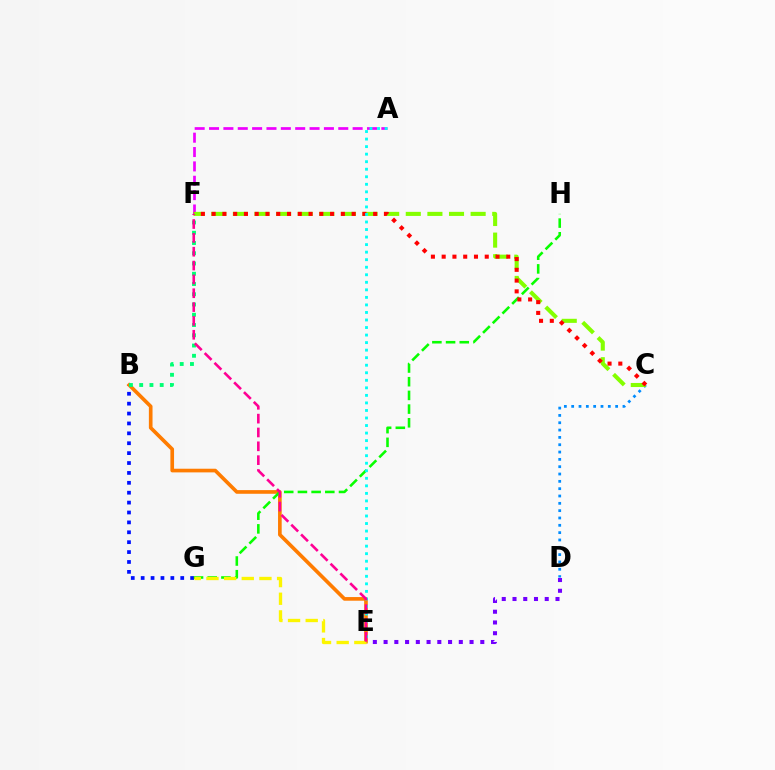{('C', 'D'): [{'color': '#008cff', 'line_style': 'dotted', 'thickness': 1.99}], ('B', 'G'): [{'color': '#0010ff', 'line_style': 'dotted', 'thickness': 2.69}], ('A', 'F'): [{'color': '#ee00ff', 'line_style': 'dashed', 'thickness': 1.95}], ('B', 'E'): [{'color': '#ff7c00', 'line_style': 'solid', 'thickness': 2.63}], ('G', 'H'): [{'color': '#08ff00', 'line_style': 'dashed', 'thickness': 1.86}], ('C', 'F'): [{'color': '#84ff00', 'line_style': 'dashed', 'thickness': 2.94}, {'color': '#ff0000', 'line_style': 'dotted', 'thickness': 2.93}], ('D', 'E'): [{'color': '#7200ff', 'line_style': 'dotted', 'thickness': 2.92}], ('E', 'G'): [{'color': '#fcf500', 'line_style': 'dashed', 'thickness': 2.4}], ('A', 'E'): [{'color': '#00fff6', 'line_style': 'dotted', 'thickness': 2.05}], ('B', 'F'): [{'color': '#00ff74', 'line_style': 'dotted', 'thickness': 2.79}], ('E', 'F'): [{'color': '#ff0094', 'line_style': 'dashed', 'thickness': 1.88}]}